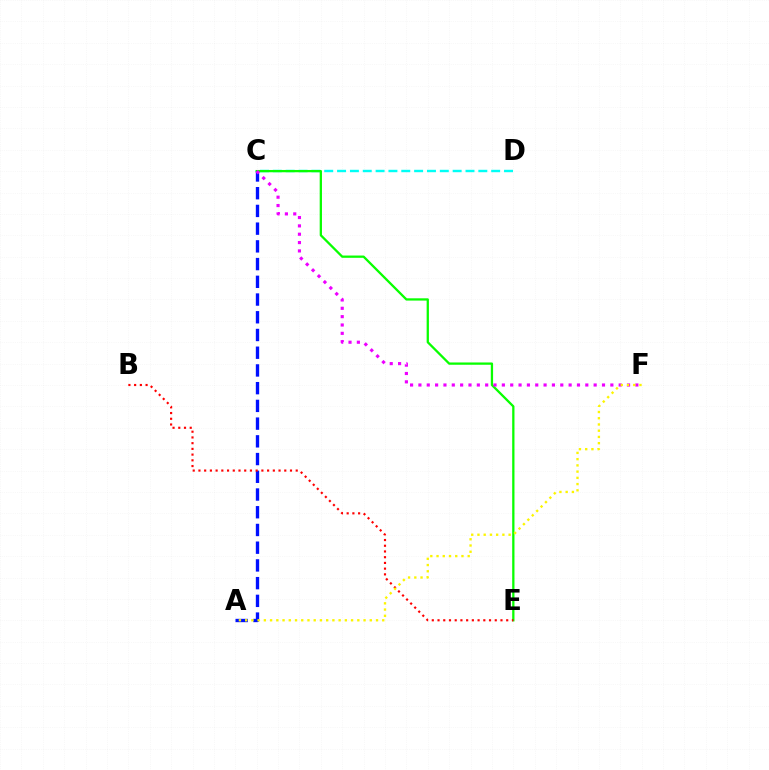{('C', 'D'): [{'color': '#00fff6', 'line_style': 'dashed', 'thickness': 1.74}], ('C', 'E'): [{'color': '#08ff00', 'line_style': 'solid', 'thickness': 1.64}], ('A', 'C'): [{'color': '#0010ff', 'line_style': 'dashed', 'thickness': 2.41}], ('C', 'F'): [{'color': '#ee00ff', 'line_style': 'dotted', 'thickness': 2.27}], ('B', 'E'): [{'color': '#ff0000', 'line_style': 'dotted', 'thickness': 1.55}], ('A', 'F'): [{'color': '#fcf500', 'line_style': 'dotted', 'thickness': 1.69}]}